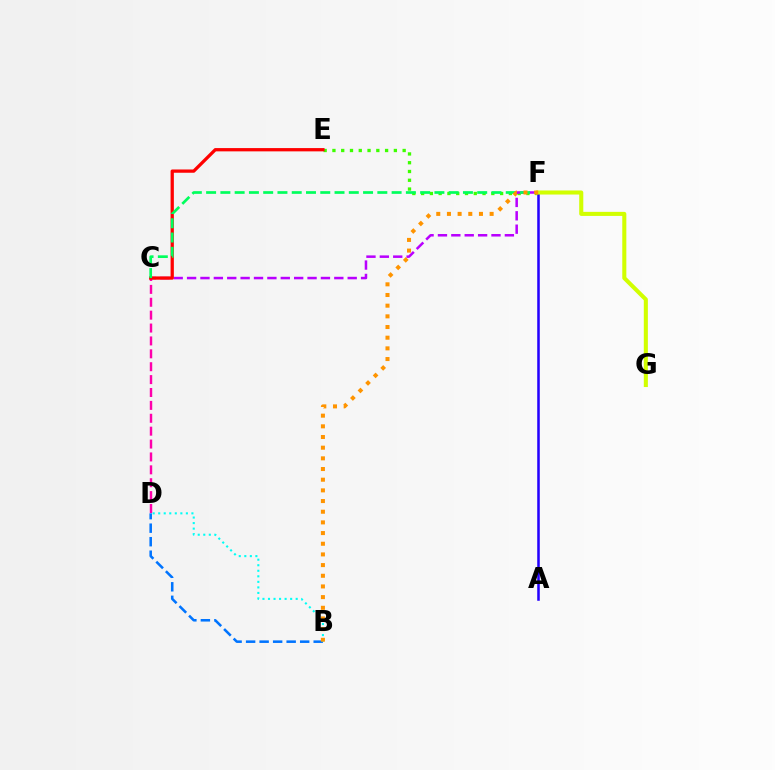{('C', 'D'): [{'color': '#ff00ac', 'line_style': 'dashed', 'thickness': 1.75}], ('E', 'F'): [{'color': '#3dff00', 'line_style': 'dotted', 'thickness': 2.38}], ('B', 'D'): [{'color': '#0074ff', 'line_style': 'dashed', 'thickness': 1.84}, {'color': '#00fff6', 'line_style': 'dotted', 'thickness': 1.5}], ('C', 'F'): [{'color': '#b900ff', 'line_style': 'dashed', 'thickness': 1.82}, {'color': '#00ff5c', 'line_style': 'dashed', 'thickness': 1.94}], ('A', 'F'): [{'color': '#2500ff', 'line_style': 'solid', 'thickness': 1.83}], ('C', 'E'): [{'color': '#ff0000', 'line_style': 'solid', 'thickness': 2.36}], ('F', 'G'): [{'color': '#d1ff00', 'line_style': 'solid', 'thickness': 2.93}], ('B', 'F'): [{'color': '#ff9400', 'line_style': 'dotted', 'thickness': 2.9}]}